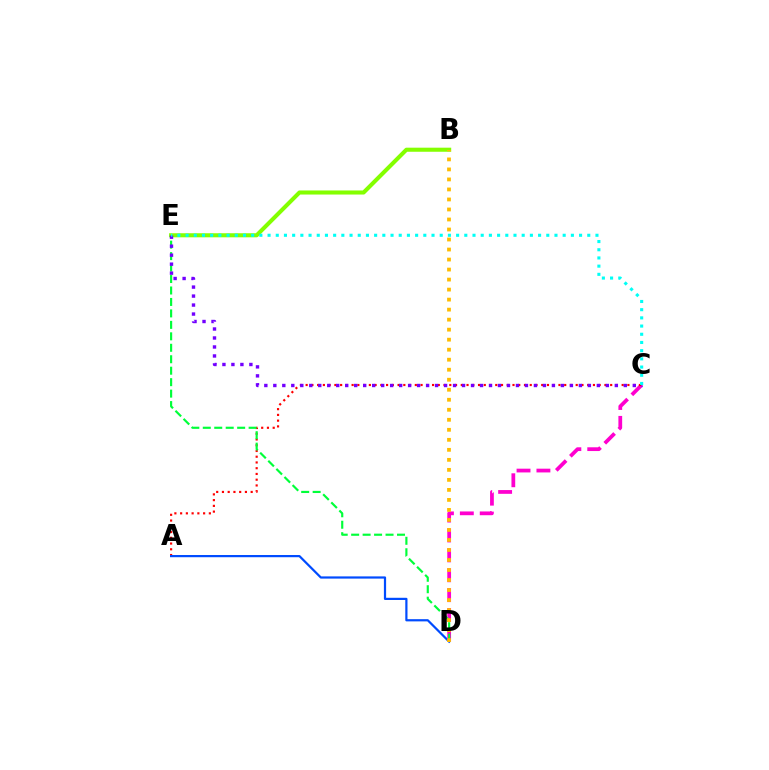{('C', 'D'): [{'color': '#ff00cf', 'line_style': 'dashed', 'thickness': 2.7}], ('A', 'C'): [{'color': '#ff0000', 'line_style': 'dotted', 'thickness': 1.56}], ('D', 'E'): [{'color': '#00ff39', 'line_style': 'dashed', 'thickness': 1.56}], ('B', 'E'): [{'color': '#84ff00', 'line_style': 'solid', 'thickness': 2.94}], ('C', 'E'): [{'color': '#7200ff', 'line_style': 'dotted', 'thickness': 2.44}, {'color': '#00fff6', 'line_style': 'dotted', 'thickness': 2.23}], ('A', 'D'): [{'color': '#004bff', 'line_style': 'solid', 'thickness': 1.59}], ('B', 'D'): [{'color': '#ffbd00', 'line_style': 'dotted', 'thickness': 2.72}]}